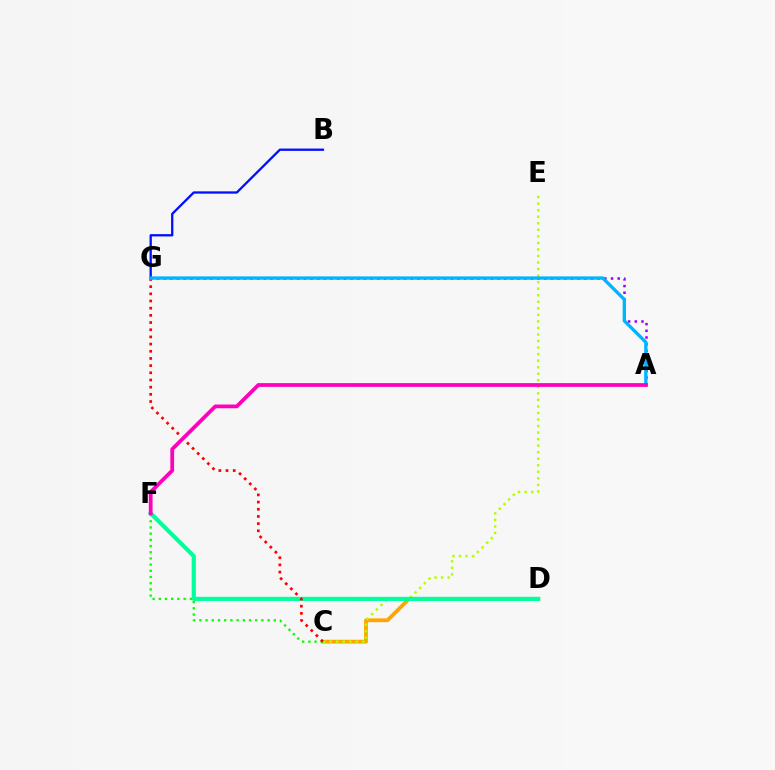{('C', 'D'): [{'color': '#ffa500', 'line_style': 'solid', 'thickness': 2.75}], ('A', 'G'): [{'color': '#9b00ff', 'line_style': 'dotted', 'thickness': 1.81}, {'color': '#00b5ff', 'line_style': 'solid', 'thickness': 2.41}], ('C', 'E'): [{'color': '#b3ff00', 'line_style': 'dotted', 'thickness': 1.78}], ('D', 'F'): [{'color': '#00ff9d', 'line_style': 'solid', 'thickness': 2.99}], ('B', 'G'): [{'color': '#0010ff', 'line_style': 'solid', 'thickness': 1.66}], ('C', 'F'): [{'color': '#08ff00', 'line_style': 'dotted', 'thickness': 1.68}], ('C', 'G'): [{'color': '#ff0000', 'line_style': 'dotted', 'thickness': 1.95}], ('A', 'F'): [{'color': '#ff00bd', 'line_style': 'solid', 'thickness': 2.7}]}